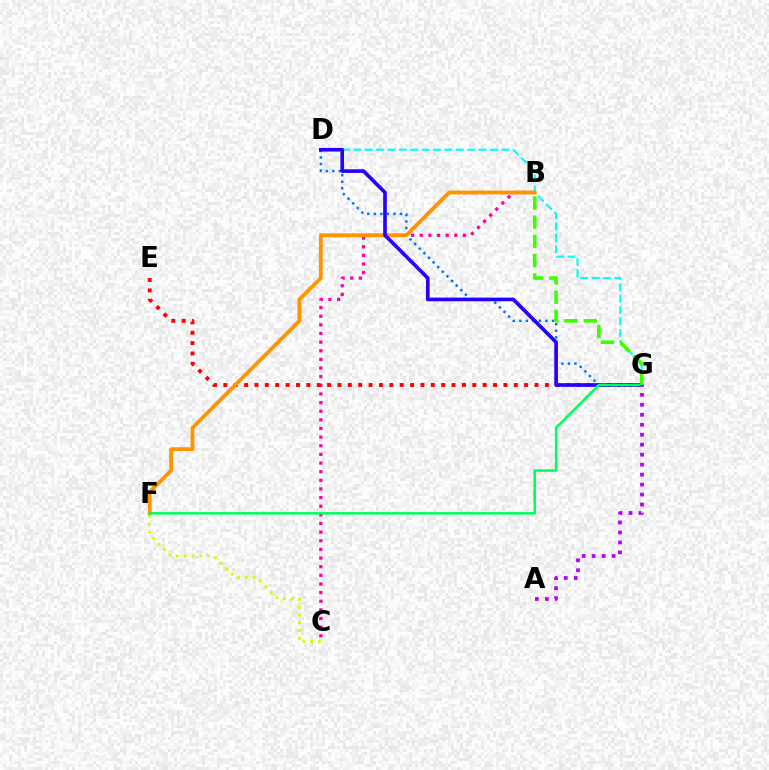{('C', 'F'): [{'color': '#d1ff00', 'line_style': 'dotted', 'thickness': 2.12}], ('B', 'C'): [{'color': '#ff00ac', 'line_style': 'dotted', 'thickness': 2.35}], ('D', 'G'): [{'color': '#00fff6', 'line_style': 'dashed', 'thickness': 1.55}, {'color': '#0074ff', 'line_style': 'dotted', 'thickness': 1.77}, {'color': '#2500ff', 'line_style': 'solid', 'thickness': 2.62}], ('E', 'G'): [{'color': '#ff0000', 'line_style': 'dotted', 'thickness': 2.82}], ('B', 'F'): [{'color': '#ff9400', 'line_style': 'solid', 'thickness': 2.76}], ('B', 'G'): [{'color': '#3dff00', 'line_style': 'dashed', 'thickness': 2.62}], ('F', 'G'): [{'color': '#00ff5c', 'line_style': 'solid', 'thickness': 1.81}], ('A', 'G'): [{'color': '#b900ff', 'line_style': 'dotted', 'thickness': 2.71}]}